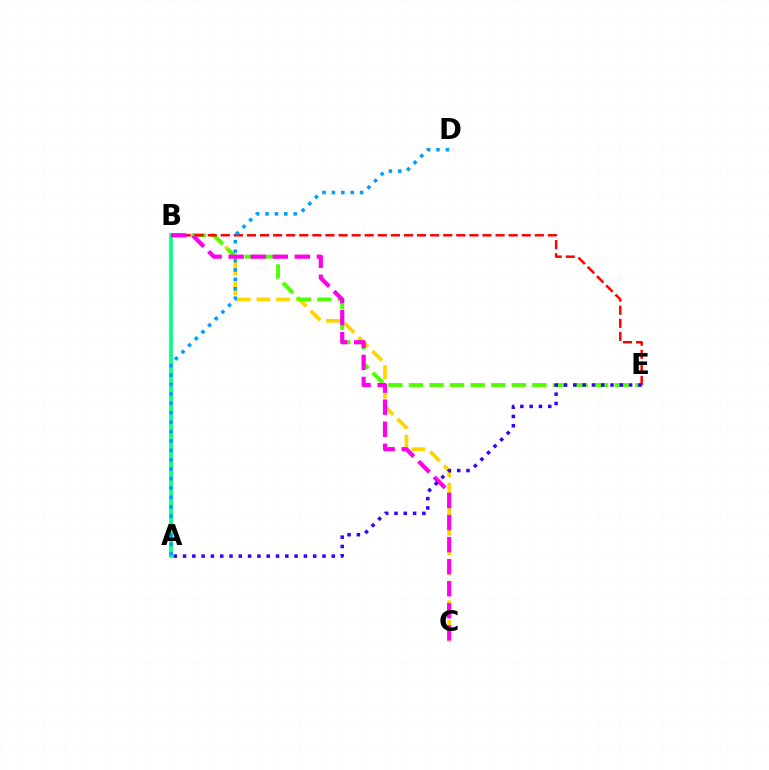{('B', 'C'): [{'color': '#ffd500', 'line_style': 'dashed', 'thickness': 2.66}, {'color': '#ff00ed', 'line_style': 'dashed', 'thickness': 3.0}], ('B', 'E'): [{'color': '#4fff00', 'line_style': 'dashed', 'thickness': 2.8}, {'color': '#ff0000', 'line_style': 'dashed', 'thickness': 1.78}], ('A', 'B'): [{'color': '#00ff86', 'line_style': 'solid', 'thickness': 2.63}], ('A', 'D'): [{'color': '#009eff', 'line_style': 'dotted', 'thickness': 2.56}], ('A', 'E'): [{'color': '#3700ff', 'line_style': 'dotted', 'thickness': 2.53}]}